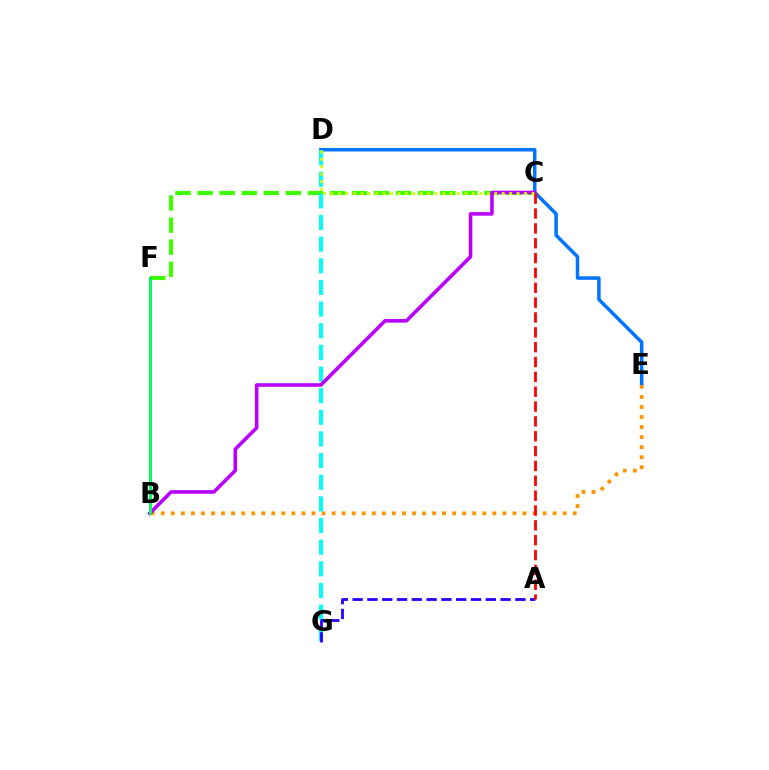{('C', 'F'): [{'color': '#3dff00', 'line_style': 'dashed', 'thickness': 3.0}], ('D', 'E'): [{'color': '#0074ff', 'line_style': 'solid', 'thickness': 2.52}], ('B', 'E'): [{'color': '#ff9400', 'line_style': 'dotted', 'thickness': 2.73}], ('D', 'G'): [{'color': '#00fff6', 'line_style': 'dashed', 'thickness': 2.94}], ('B', 'F'): [{'color': '#ff00ac', 'line_style': 'solid', 'thickness': 2.02}, {'color': '#00ff5c', 'line_style': 'solid', 'thickness': 2.04}], ('A', 'G'): [{'color': '#2500ff', 'line_style': 'dashed', 'thickness': 2.01}], ('B', 'C'): [{'color': '#b900ff', 'line_style': 'solid', 'thickness': 2.58}], ('A', 'C'): [{'color': '#ff0000', 'line_style': 'dashed', 'thickness': 2.02}], ('C', 'D'): [{'color': '#d1ff00', 'line_style': 'dotted', 'thickness': 2.02}]}